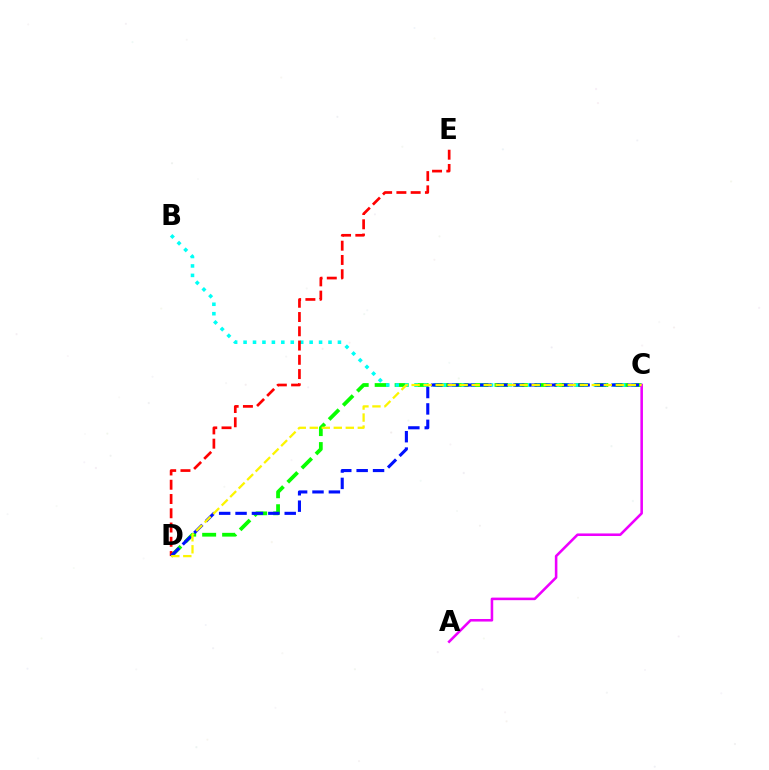{('C', 'D'): [{'color': '#08ff00', 'line_style': 'dashed', 'thickness': 2.71}, {'color': '#0010ff', 'line_style': 'dashed', 'thickness': 2.23}, {'color': '#fcf500', 'line_style': 'dashed', 'thickness': 1.63}], ('B', 'C'): [{'color': '#00fff6', 'line_style': 'dotted', 'thickness': 2.56}], ('D', 'E'): [{'color': '#ff0000', 'line_style': 'dashed', 'thickness': 1.94}], ('A', 'C'): [{'color': '#ee00ff', 'line_style': 'solid', 'thickness': 1.85}]}